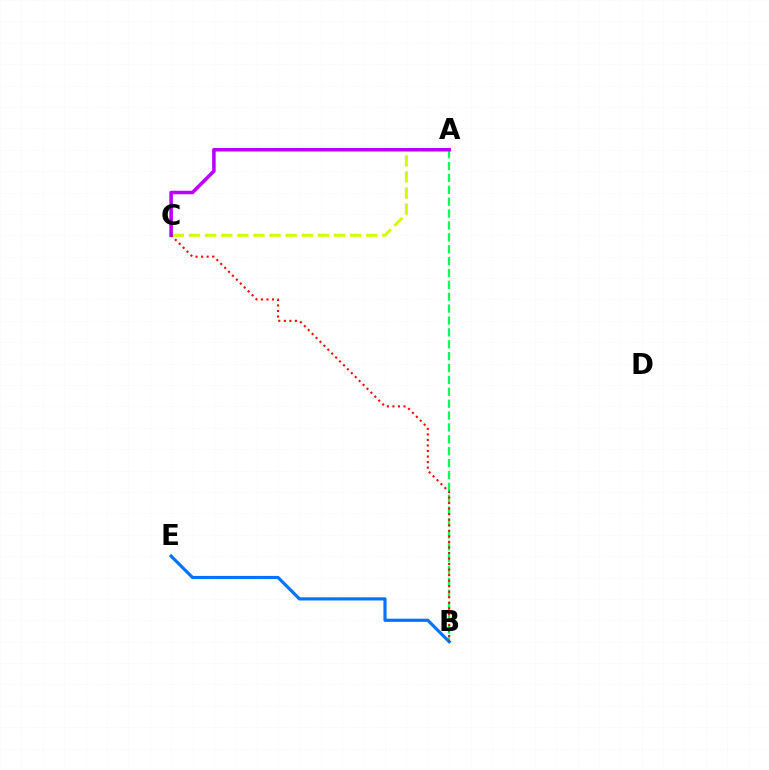{('A', 'B'): [{'color': '#00ff5c', 'line_style': 'dashed', 'thickness': 1.61}], ('B', 'E'): [{'color': '#0074ff', 'line_style': 'solid', 'thickness': 2.28}], ('A', 'C'): [{'color': '#d1ff00', 'line_style': 'dashed', 'thickness': 2.19}, {'color': '#b900ff', 'line_style': 'solid', 'thickness': 2.55}], ('B', 'C'): [{'color': '#ff0000', 'line_style': 'dotted', 'thickness': 1.51}]}